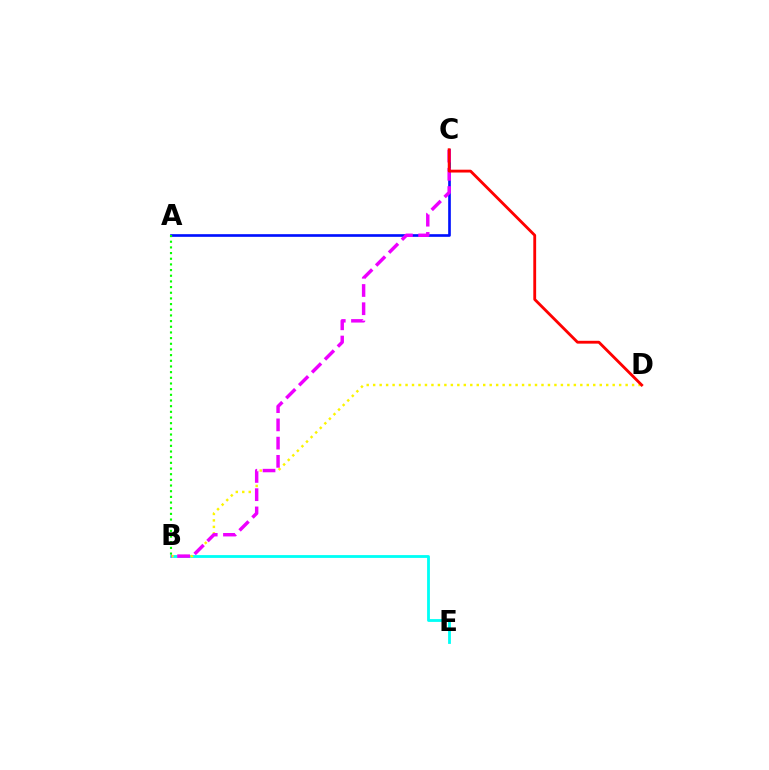{('B', 'E'): [{'color': '#00fff6', 'line_style': 'solid', 'thickness': 2.02}], ('B', 'D'): [{'color': '#fcf500', 'line_style': 'dotted', 'thickness': 1.76}], ('A', 'C'): [{'color': '#0010ff', 'line_style': 'solid', 'thickness': 1.91}], ('B', 'C'): [{'color': '#ee00ff', 'line_style': 'dashed', 'thickness': 2.48}], ('C', 'D'): [{'color': '#ff0000', 'line_style': 'solid', 'thickness': 2.04}], ('A', 'B'): [{'color': '#08ff00', 'line_style': 'dotted', 'thickness': 1.54}]}